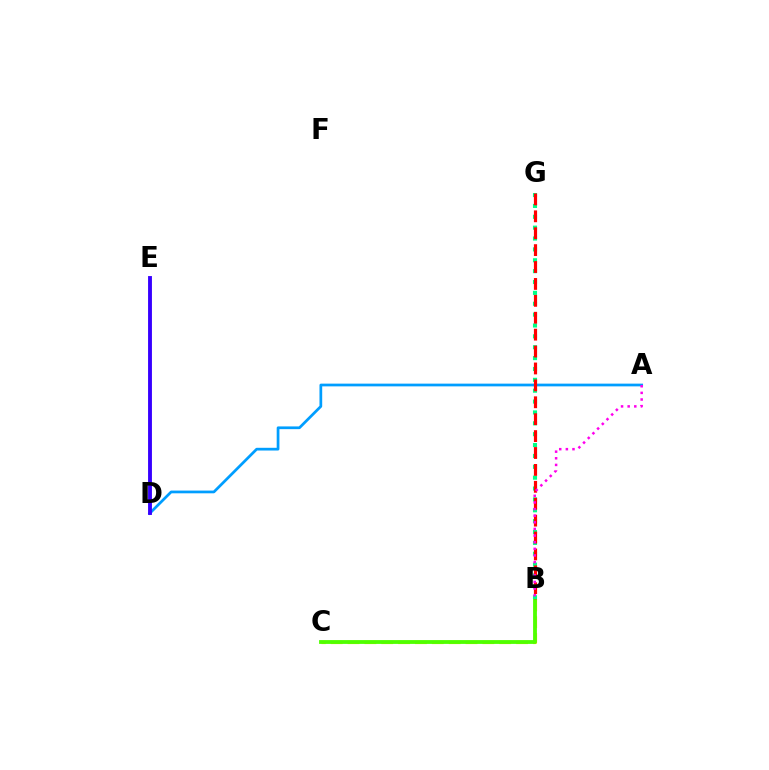{('A', 'D'): [{'color': '#009eff', 'line_style': 'solid', 'thickness': 1.97}], ('B', 'C'): [{'color': '#ffd500', 'line_style': 'dashed', 'thickness': 2.29}, {'color': '#4fff00', 'line_style': 'solid', 'thickness': 2.74}], ('B', 'G'): [{'color': '#00ff86', 'line_style': 'dotted', 'thickness': 2.95}, {'color': '#ff0000', 'line_style': 'dashed', 'thickness': 2.3}], ('D', 'E'): [{'color': '#3700ff', 'line_style': 'solid', 'thickness': 2.79}], ('A', 'B'): [{'color': '#ff00ed', 'line_style': 'dotted', 'thickness': 1.8}]}